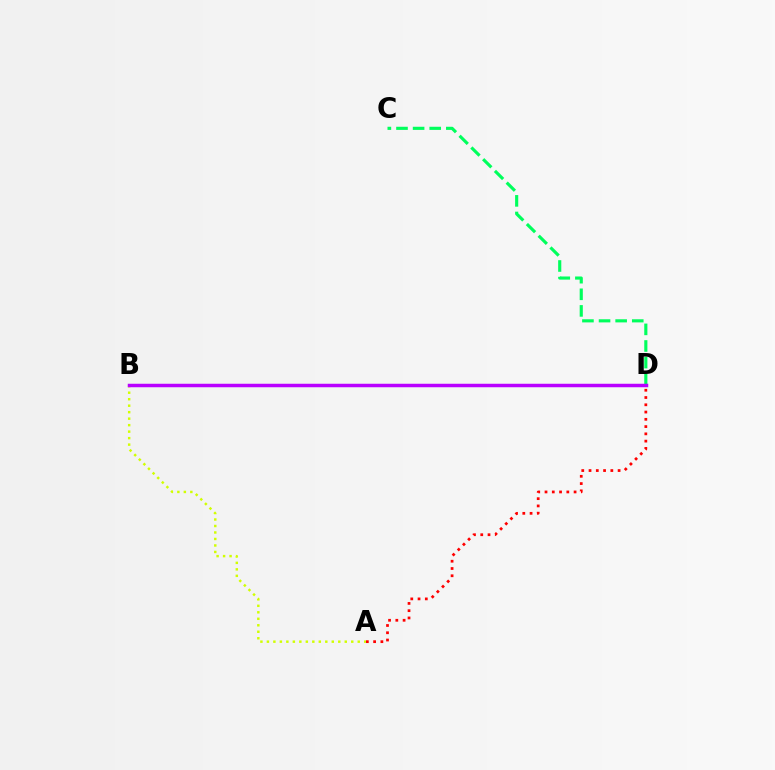{('B', 'D'): [{'color': '#0074ff', 'line_style': 'solid', 'thickness': 1.99}, {'color': '#b900ff', 'line_style': 'solid', 'thickness': 2.51}], ('C', 'D'): [{'color': '#00ff5c', 'line_style': 'dashed', 'thickness': 2.26}], ('A', 'D'): [{'color': '#ff0000', 'line_style': 'dotted', 'thickness': 1.97}], ('A', 'B'): [{'color': '#d1ff00', 'line_style': 'dotted', 'thickness': 1.76}]}